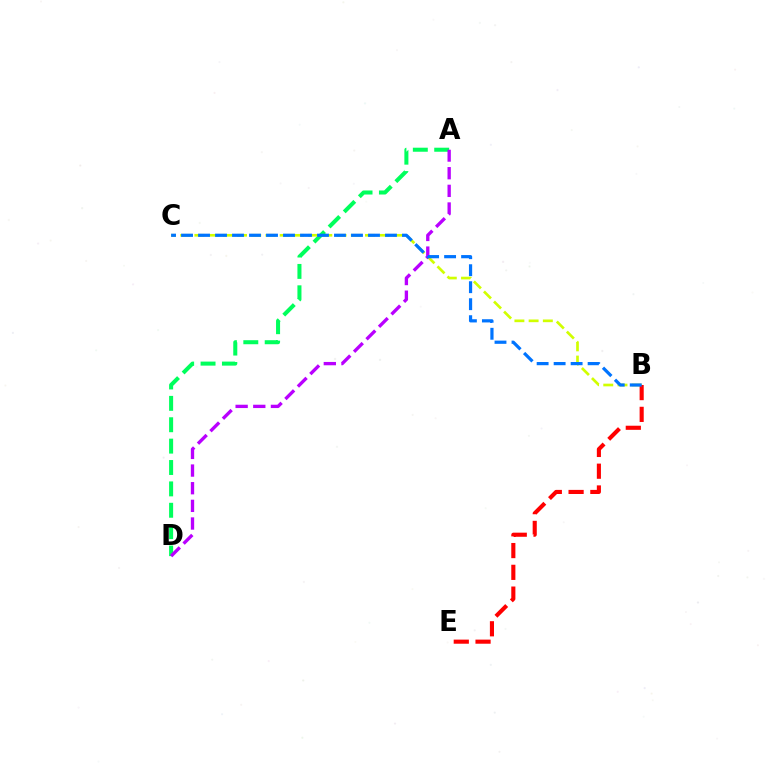{('A', 'D'): [{'color': '#00ff5c', 'line_style': 'dashed', 'thickness': 2.9}, {'color': '#b900ff', 'line_style': 'dashed', 'thickness': 2.4}], ('B', 'C'): [{'color': '#d1ff00', 'line_style': 'dashed', 'thickness': 1.93}, {'color': '#0074ff', 'line_style': 'dashed', 'thickness': 2.31}], ('B', 'E'): [{'color': '#ff0000', 'line_style': 'dashed', 'thickness': 2.96}]}